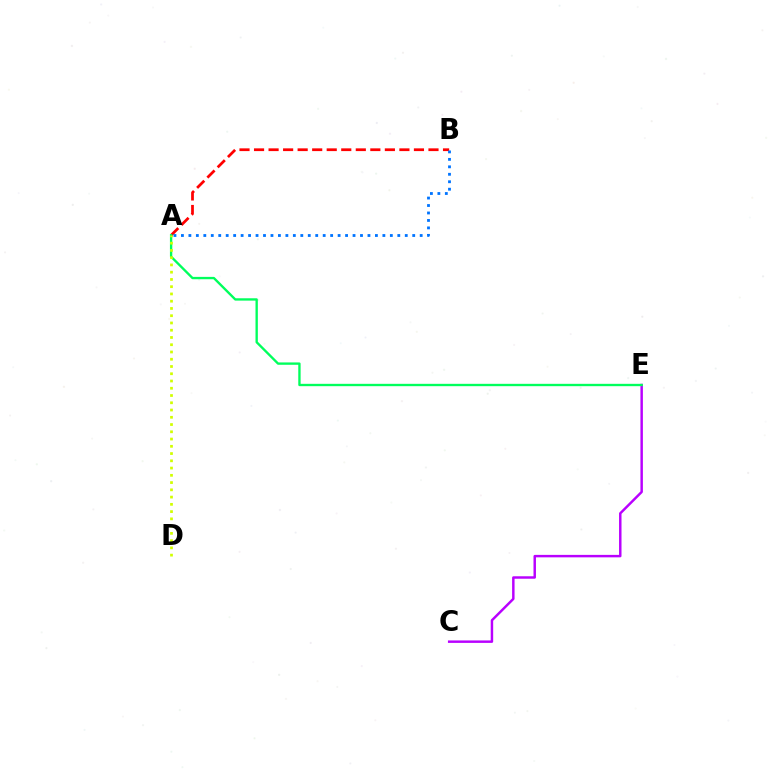{('A', 'B'): [{'color': '#ff0000', 'line_style': 'dashed', 'thickness': 1.97}, {'color': '#0074ff', 'line_style': 'dotted', 'thickness': 2.03}], ('C', 'E'): [{'color': '#b900ff', 'line_style': 'solid', 'thickness': 1.77}], ('A', 'E'): [{'color': '#00ff5c', 'line_style': 'solid', 'thickness': 1.69}], ('A', 'D'): [{'color': '#d1ff00', 'line_style': 'dotted', 'thickness': 1.97}]}